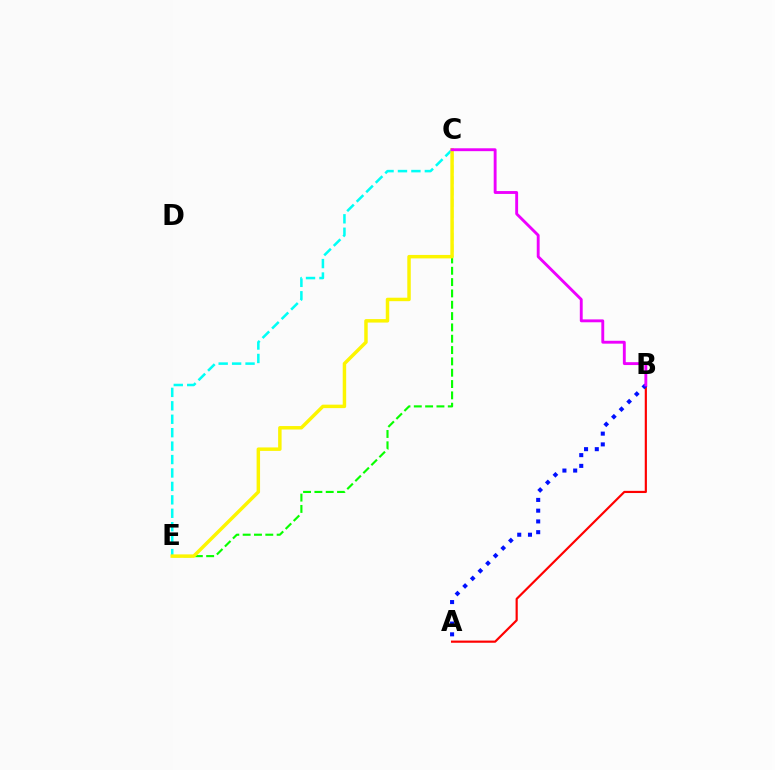{('C', 'E'): [{'color': '#00fff6', 'line_style': 'dashed', 'thickness': 1.82}, {'color': '#08ff00', 'line_style': 'dashed', 'thickness': 1.54}, {'color': '#fcf500', 'line_style': 'solid', 'thickness': 2.49}], ('A', 'B'): [{'color': '#ff0000', 'line_style': 'solid', 'thickness': 1.57}, {'color': '#0010ff', 'line_style': 'dotted', 'thickness': 2.92}], ('B', 'C'): [{'color': '#ee00ff', 'line_style': 'solid', 'thickness': 2.07}]}